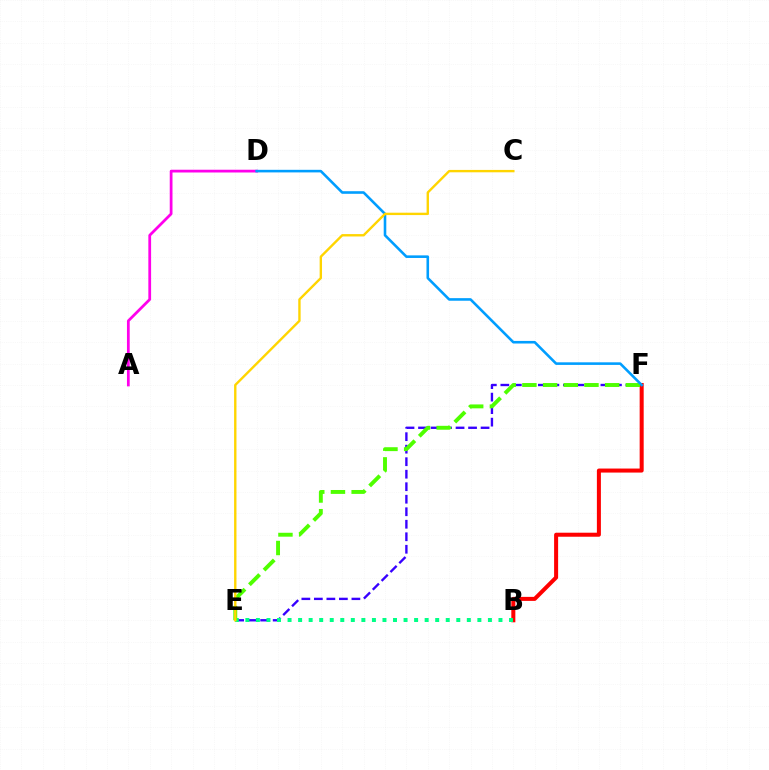{('E', 'F'): [{'color': '#3700ff', 'line_style': 'dashed', 'thickness': 1.7}, {'color': '#4fff00', 'line_style': 'dashed', 'thickness': 2.81}], ('B', 'F'): [{'color': '#ff0000', 'line_style': 'solid', 'thickness': 2.9}], ('A', 'D'): [{'color': '#ff00ed', 'line_style': 'solid', 'thickness': 1.99}], ('B', 'E'): [{'color': '#00ff86', 'line_style': 'dotted', 'thickness': 2.87}], ('D', 'F'): [{'color': '#009eff', 'line_style': 'solid', 'thickness': 1.86}], ('C', 'E'): [{'color': '#ffd500', 'line_style': 'solid', 'thickness': 1.71}]}